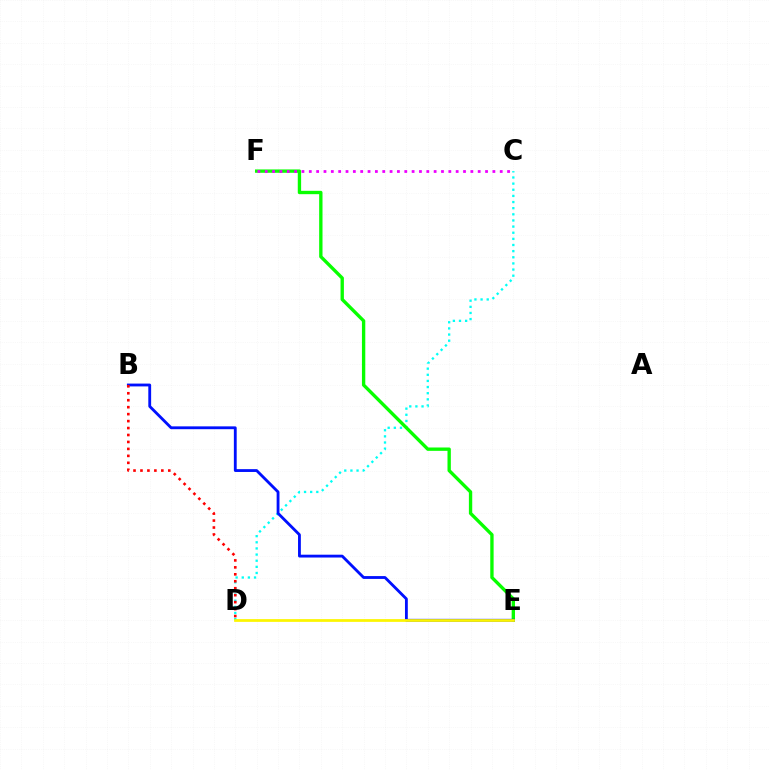{('C', 'D'): [{'color': '#00fff6', 'line_style': 'dotted', 'thickness': 1.67}], ('E', 'F'): [{'color': '#08ff00', 'line_style': 'solid', 'thickness': 2.41}], ('B', 'E'): [{'color': '#0010ff', 'line_style': 'solid', 'thickness': 2.04}], ('D', 'E'): [{'color': '#fcf500', 'line_style': 'solid', 'thickness': 1.98}], ('C', 'F'): [{'color': '#ee00ff', 'line_style': 'dotted', 'thickness': 2.0}], ('B', 'D'): [{'color': '#ff0000', 'line_style': 'dotted', 'thickness': 1.89}]}